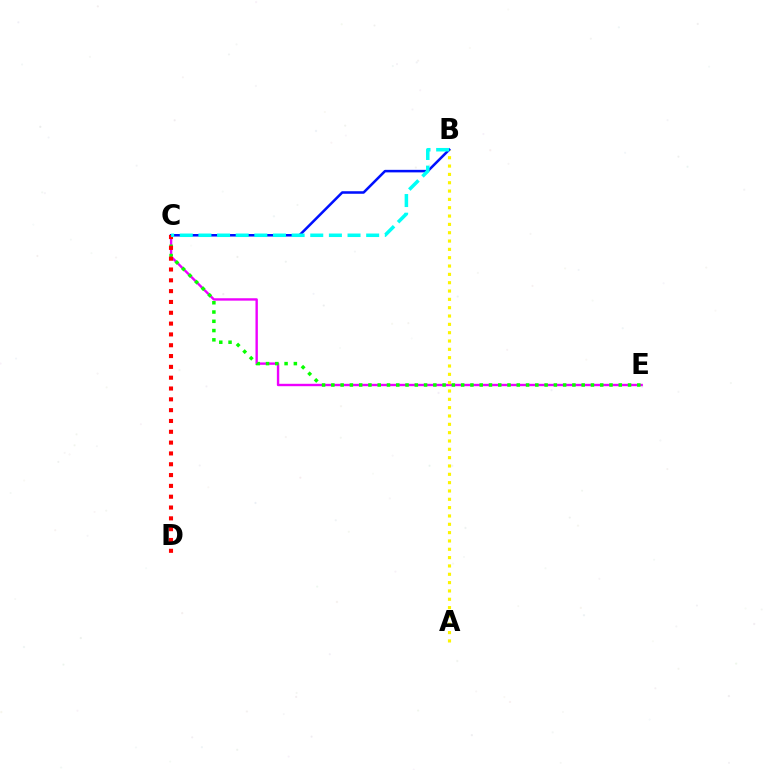{('C', 'E'): [{'color': '#ee00ff', 'line_style': 'solid', 'thickness': 1.72}, {'color': '#08ff00', 'line_style': 'dotted', 'thickness': 2.52}], ('A', 'B'): [{'color': '#fcf500', 'line_style': 'dotted', 'thickness': 2.26}], ('B', 'C'): [{'color': '#0010ff', 'line_style': 'solid', 'thickness': 1.83}, {'color': '#00fff6', 'line_style': 'dashed', 'thickness': 2.53}], ('C', 'D'): [{'color': '#ff0000', 'line_style': 'dotted', 'thickness': 2.94}]}